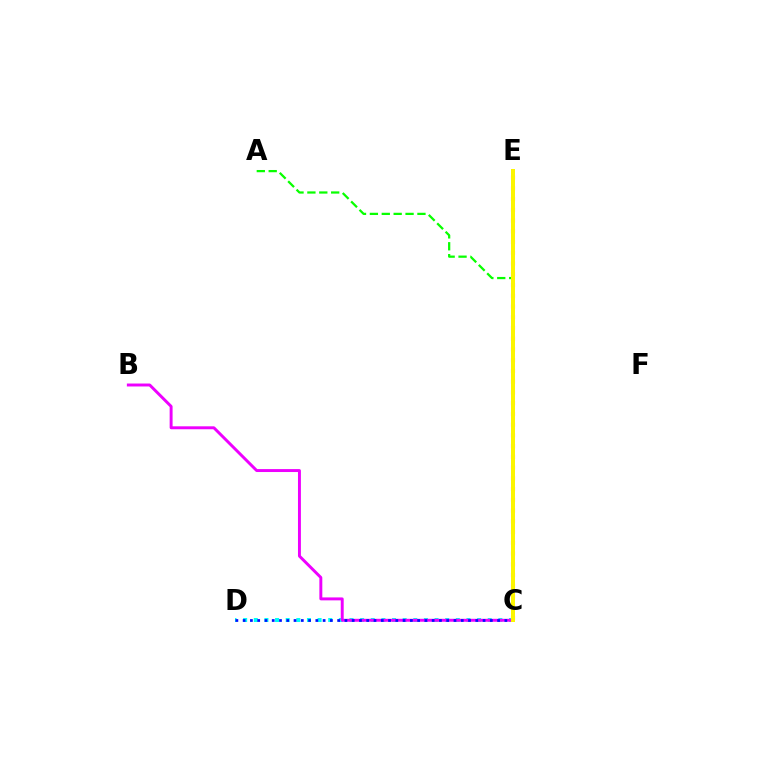{('C', 'E'): [{'color': '#ff0000', 'line_style': 'dotted', 'thickness': 2.92}, {'color': '#fcf500', 'line_style': 'solid', 'thickness': 2.88}], ('C', 'D'): [{'color': '#00fff6', 'line_style': 'dotted', 'thickness': 2.89}, {'color': '#0010ff', 'line_style': 'dotted', 'thickness': 1.98}], ('B', 'C'): [{'color': '#ee00ff', 'line_style': 'solid', 'thickness': 2.12}], ('A', 'C'): [{'color': '#08ff00', 'line_style': 'dashed', 'thickness': 1.62}]}